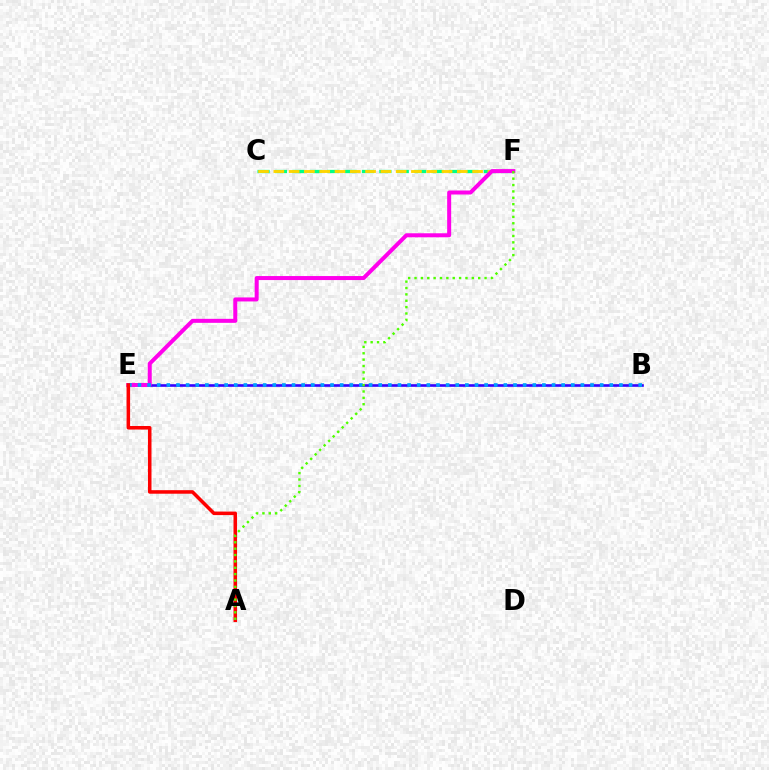{('B', 'E'): [{'color': '#3700ff', 'line_style': 'solid', 'thickness': 1.89}, {'color': '#009eff', 'line_style': 'dotted', 'thickness': 2.62}], ('C', 'F'): [{'color': '#00ff86', 'line_style': 'dashed', 'thickness': 2.36}, {'color': '#ffd500', 'line_style': 'dashed', 'thickness': 2.08}], ('E', 'F'): [{'color': '#ff00ed', 'line_style': 'solid', 'thickness': 2.88}], ('A', 'E'): [{'color': '#ff0000', 'line_style': 'solid', 'thickness': 2.55}], ('A', 'F'): [{'color': '#4fff00', 'line_style': 'dotted', 'thickness': 1.73}]}